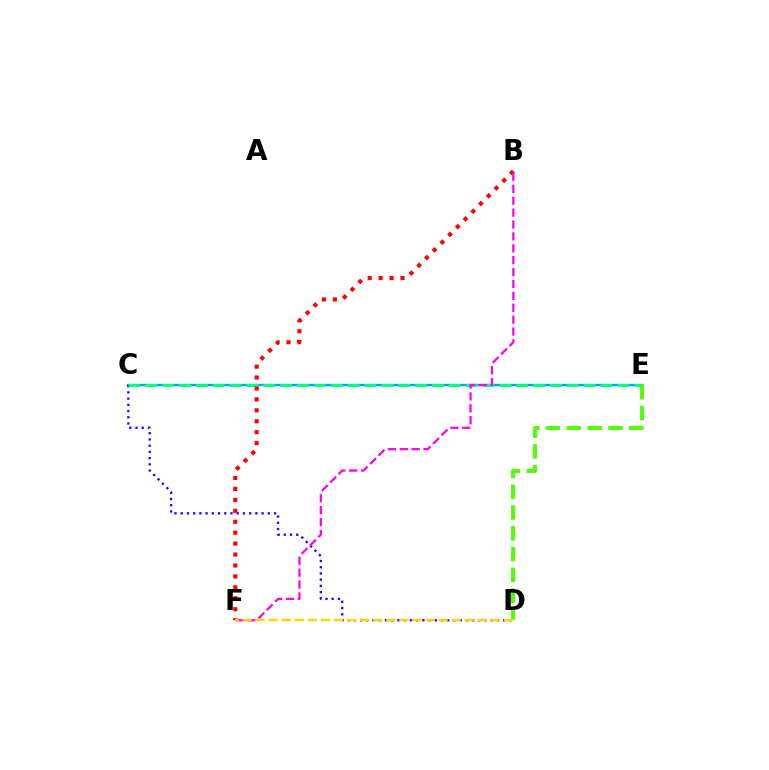{('C', 'E'): [{'color': '#009eff', 'line_style': 'solid', 'thickness': 1.66}, {'color': '#00ff86', 'line_style': 'dashed', 'thickness': 2.29}], ('C', 'D'): [{'color': '#3700ff', 'line_style': 'dotted', 'thickness': 1.69}], ('B', 'F'): [{'color': '#ff0000', 'line_style': 'dotted', 'thickness': 2.97}, {'color': '#ff00ed', 'line_style': 'dashed', 'thickness': 1.62}], ('D', 'E'): [{'color': '#4fff00', 'line_style': 'dashed', 'thickness': 2.82}], ('D', 'F'): [{'color': '#ffd500', 'line_style': 'dashed', 'thickness': 1.78}]}